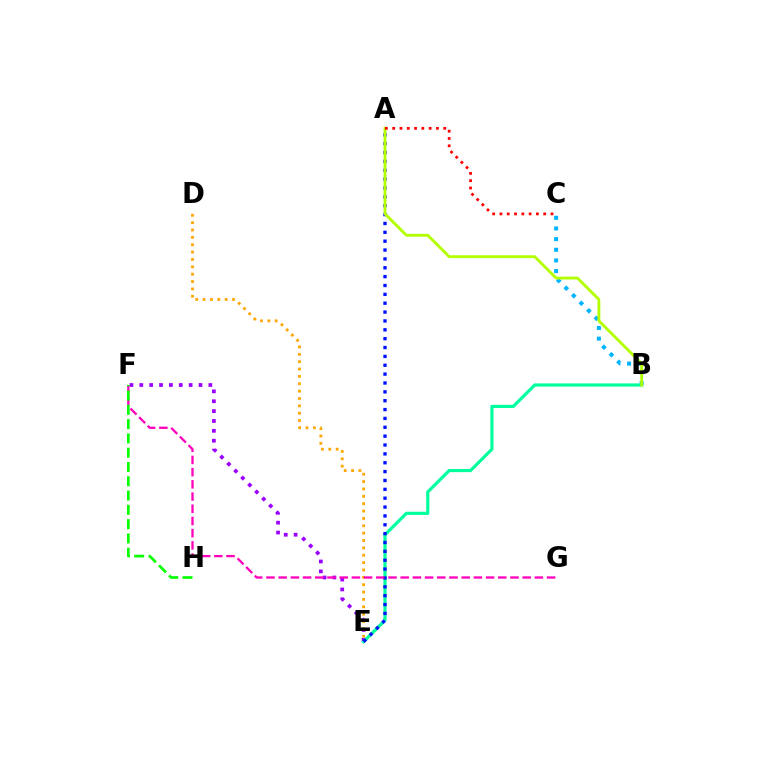{('B', 'C'): [{'color': '#00b5ff', 'line_style': 'dotted', 'thickness': 2.9}], ('E', 'F'): [{'color': '#9b00ff', 'line_style': 'dotted', 'thickness': 2.68}], ('B', 'E'): [{'color': '#00ff9d', 'line_style': 'solid', 'thickness': 2.29}], ('D', 'E'): [{'color': '#ffa500', 'line_style': 'dotted', 'thickness': 2.0}], ('A', 'E'): [{'color': '#0010ff', 'line_style': 'dotted', 'thickness': 2.41}], ('F', 'G'): [{'color': '#ff00bd', 'line_style': 'dashed', 'thickness': 1.66}], ('A', 'B'): [{'color': '#b3ff00', 'line_style': 'solid', 'thickness': 2.04}], ('F', 'H'): [{'color': '#08ff00', 'line_style': 'dashed', 'thickness': 1.94}], ('A', 'C'): [{'color': '#ff0000', 'line_style': 'dotted', 'thickness': 1.98}]}